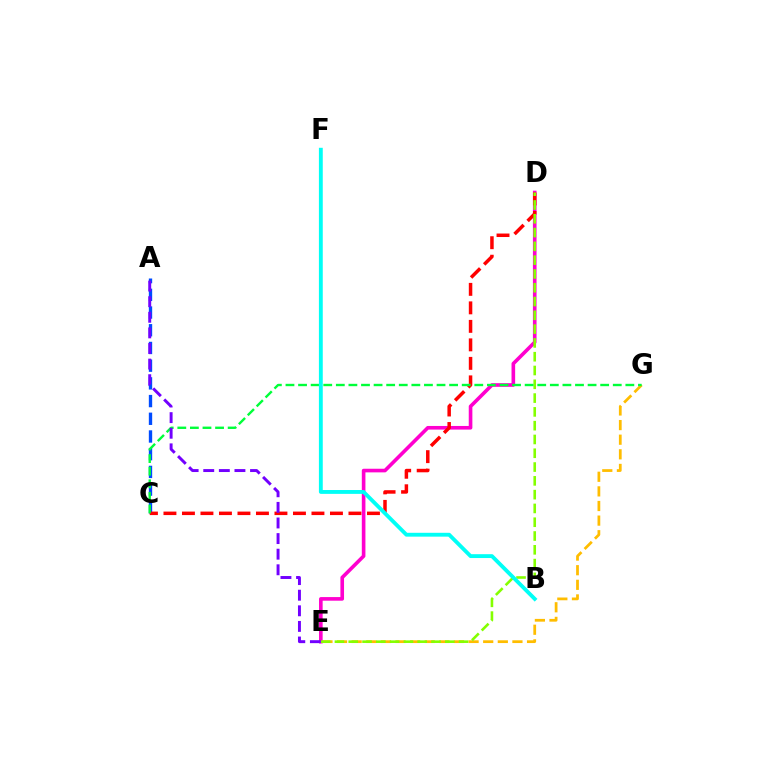{('A', 'C'): [{'color': '#004bff', 'line_style': 'dashed', 'thickness': 2.41}], ('E', 'G'): [{'color': '#ffbd00', 'line_style': 'dashed', 'thickness': 1.99}], ('D', 'E'): [{'color': '#ff00cf', 'line_style': 'solid', 'thickness': 2.61}, {'color': '#84ff00', 'line_style': 'dashed', 'thickness': 1.87}], ('C', 'D'): [{'color': '#ff0000', 'line_style': 'dashed', 'thickness': 2.51}], ('C', 'G'): [{'color': '#00ff39', 'line_style': 'dashed', 'thickness': 1.71}], ('B', 'F'): [{'color': '#00fff6', 'line_style': 'solid', 'thickness': 2.77}], ('A', 'E'): [{'color': '#7200ff', 'line_style': 'dashed', 'thickness': 2.12}]}